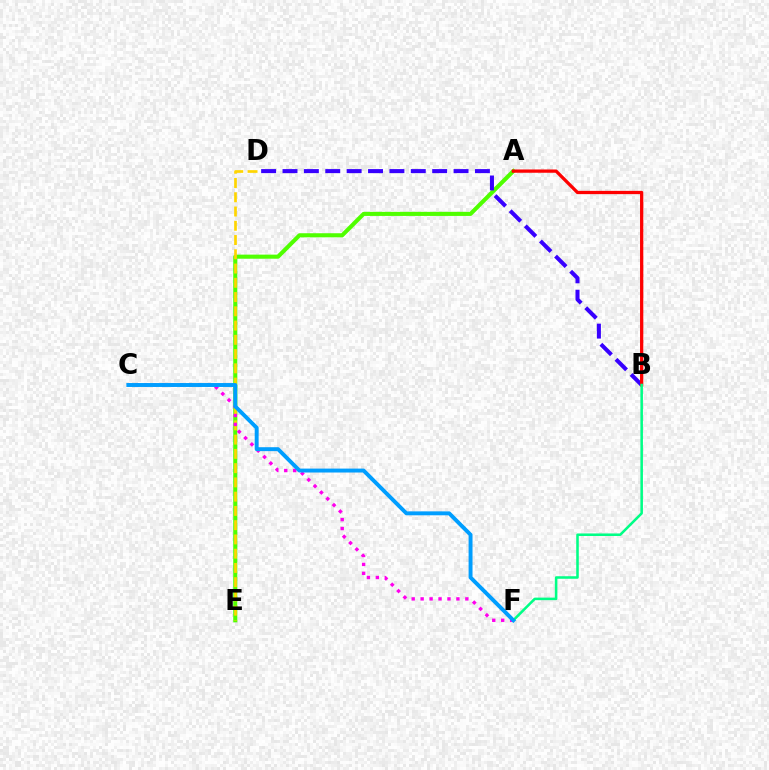{('A', 'E'): [{'color': '#4fff00', 'line_style': 'solid', 'thickness': 2.94}], ('B', 'D'): [{'color': '#3700ff', 'line_style': 'dashed', 'thickness': 2.9}], ('D', 'E'): [{'color': '#ffd500', 'line_style': 'dashed', 'thickness': 1.94}], ('C', 'F'): [{'color': '#ff00ed', 'line_style': 'dotted', 'thickness': 2.43}, {'color': '#009eff', 'line_style': 'solid', 'thickness': 2.82}], ('A', 'B'): [{'color': '#ff0000', 'line_style': 'solid', 'thickness': 2.35}], ('B', 'F'): [{'color': '#00ff86', 'line_style': 'solid', 'thickness': 1.83}]}